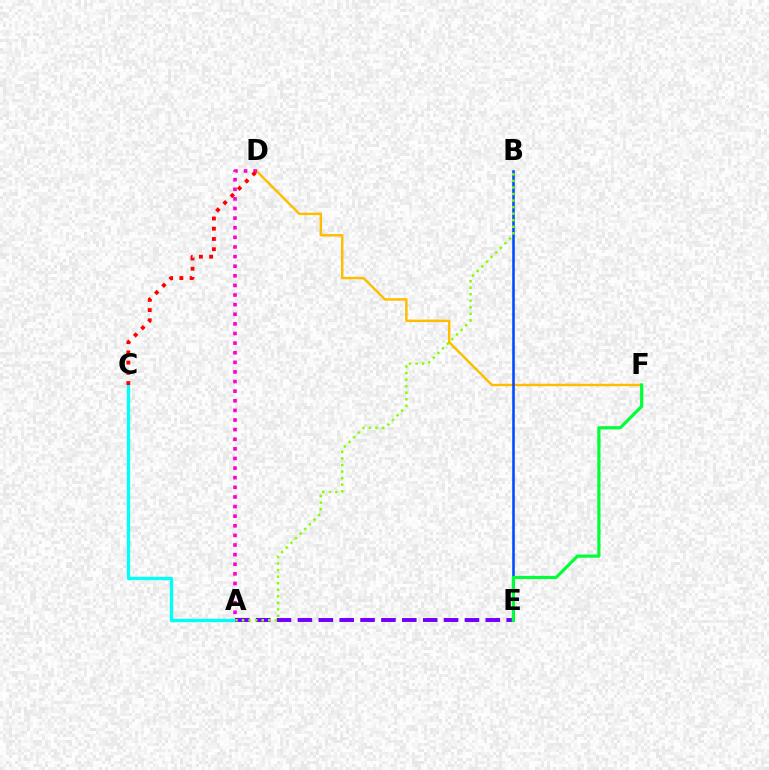{('A', 'C'): [{'color': '#00fff6', 'line_style': 'solid', 'thickness': 2.4}], ('D', 'F'): [{'color': '#ffbd00', 'line_style': 'solid', 'thickness': 1.76}], ('A', 'E'): [{'color': '#7200ff', 'line_style': 'dashed', 'thickness': 2.84}], ('A', 'D'): [{'color': '#ff00cf', 'line_style': 'dotted', 'thickness': 2.61}], ('C', 'D'): [{'color': '#ff0000', 'line_style': 'dotted', 'thickness': 2.78}], ('B', 'E'): [{'color': '#004bff', 'line_style': 'solid', 'thickness': 1.86}], ('A', 'B'): [{'color': '#84ff00', 'line_style': 'dotted', 'thickness': 1.78}], ('E', 'F'): [{'color': '#00ff39', 'line_style': 'solid', 'thickness': 2.29}]}